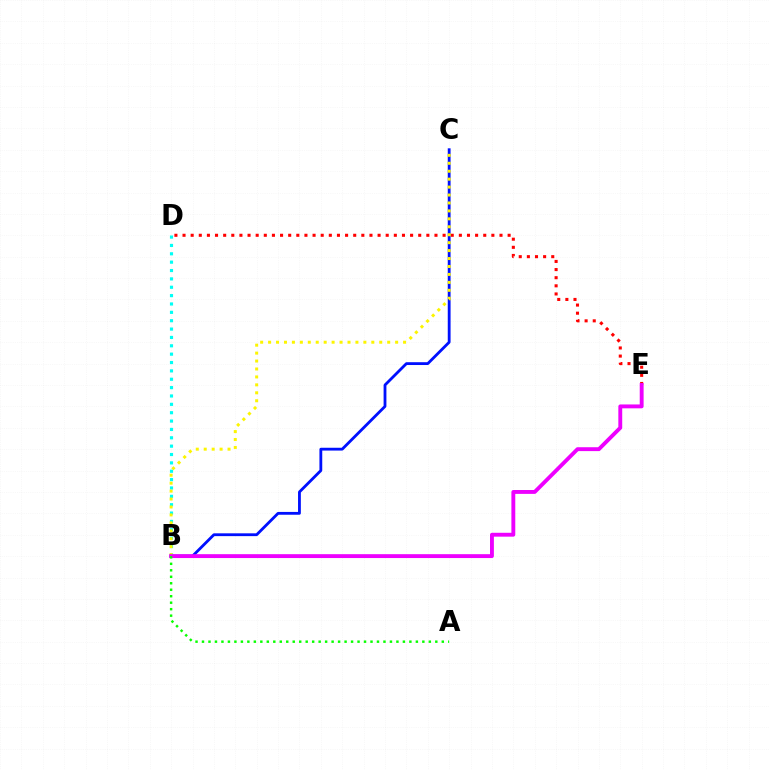{('B', 'C'): [{'color': '#0010ff', 'line_style': 'solid', 'thickness': 2.03}, {'color': '#fcf500', 'line_style': 'dotted', 'thickness': 2.16}], ('B', 'D'): [{'color': '#00fff6', 'line_style': 'dotted', 'thickness': 2.27}], ('D', 'E'): [{'color': '#ff0000', 'line_style': 'dotted', 'thickness': 2.21}], ('B', 'E'): [{'color': '#ee00ff', 'line_style': 'solid', 'thickness': 2.79}], ('A', 'B'): [{'color': '#08ff00', 'line_style': 'dotted', 'thickness': 1.76}]}